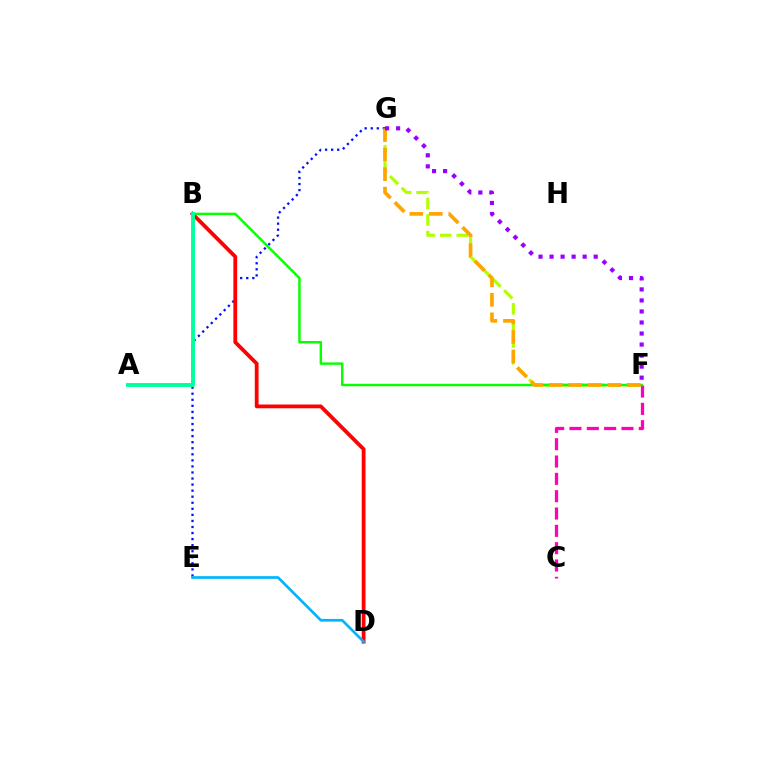{('F', 'G'): [{'color': '#b3ff00', 'line_style': 'dashed', 'thickness': 2.25}, {'color': '#ffa500', 'line_style': 'dashed', 'thickness': 2.65}, {'color': '#9b00ff', 'line_style': 'dotted', 'thickness': 3.0}], ('E', 'G'): [{'color': '#0010ff', 'line_style': 'dotted', 'thickness': 1.65}], ('B', 'D'): [{'color': '#ff0000', 'line_style': 'solid', 'thickness': 2.73}], ('C', 'F'): [{'color': '#ff00bd', 'line_style': 'dashed', 'thickness': 2.35}], ('B', 'F'): [{'color': '#08ff00', 'line_style': 'solid', 'thickness': 1.76}], ('A', 'B'): [{'color': '#00ff9d', 'line_style': 'solid', 'thickness': 2.81}], ('D', 'E'): [{'color': '#00b5ff', 'line_style': 'solid', 'thickness': 1.94}]}